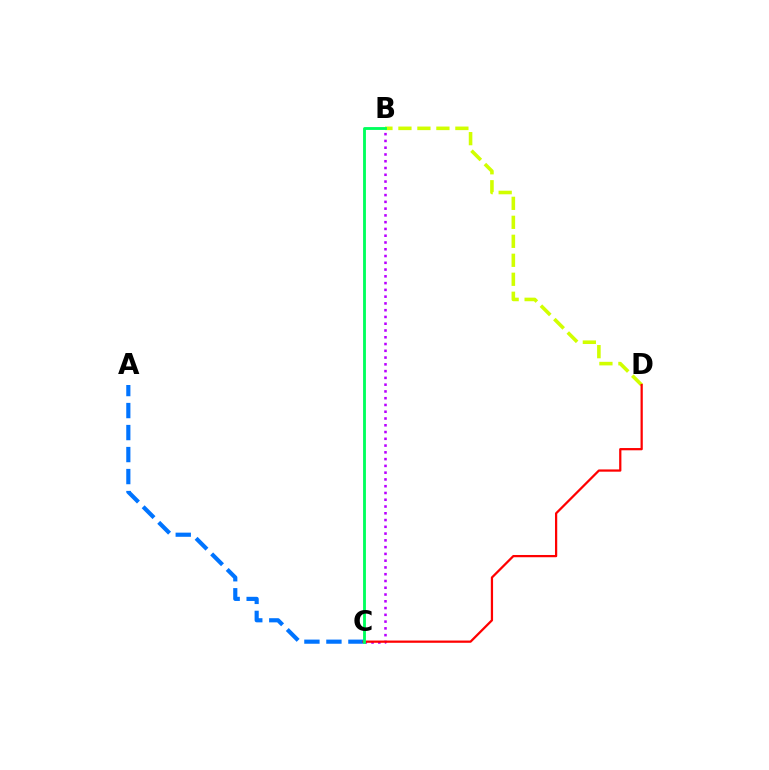{('A', 'C'): [{'color': '#0074ff', 'line_style': 'dashed', 'thickness': 2.99}], ('B', 'C'): [{'color': '#b900ff', 'line_style': 'dotted', 'thickness': 1.84}, {'color': '#00ff5c', 'line_style': 'solid', 'thickness': 2.05}], ('B', 'D'): [{'color': '#d1ff00', 'line_style': 'dashed', 'thickness': 2.58}], ('C', 'D'): [{'color': '#ff0000', 'line_style': 'solid', 'thickness': 1.62}]}